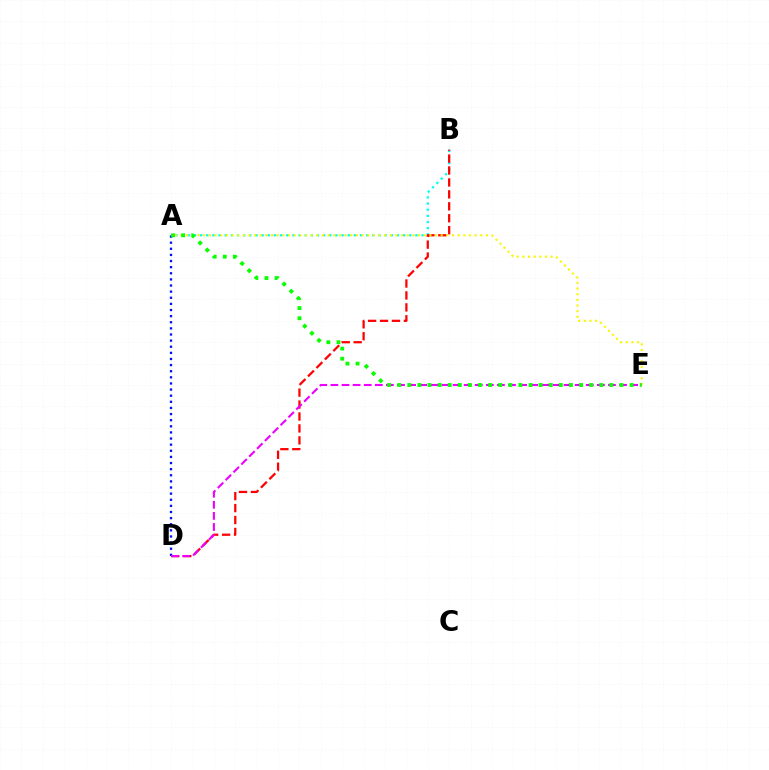{('A', 'B'): [{'color': '#00fff6', 'line_style': 'dotted', 'thickness': 1.67}], ('B', 'D'): [{'color': '#ff0000', 'line_style': 'dashed', 'thickness': 1.62}], ('A', 'E'): [{'color': '#fcf500', 'line_style': 'dotted', 'thickness': 1.54}, {'color': '#08ff00', 'line_style': 'dotted', 'thickness': 2.75}], ('A', 'D'): [{'color': '#0010ff', 'line_style': 'dotted', 'thickness': 1.66}], ('D', 'E'): [{'color': '#ee00ff', 'line_style': 'dashed', 'thickness': 1.51}]}